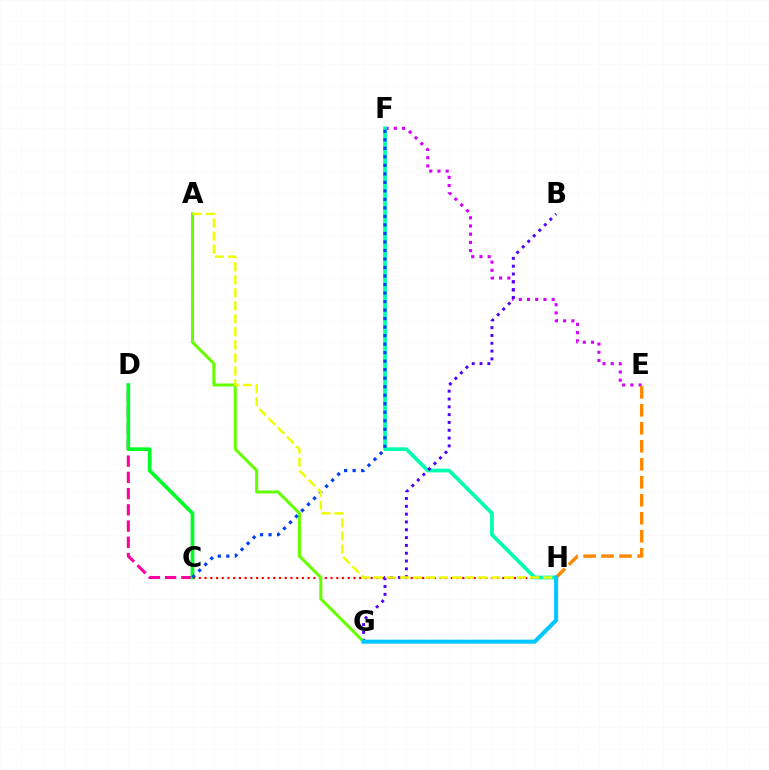{('C', 'H'): [{'color': '#ff0000', 'line_style': 'dotted', 'thickness': 1.56}], ('C', 'D'): [{'color': '#ff00a0', 'line_style': 'dashed', 'thickness': 2.21}, {'color': '#00ff27', 'line_style': 'solid', 'thickness': 2.65}], ('E', 'F'): [{'color': '#d600ff', 'line_style': 'dotted', 'thickness': 2.23}], ('F', 'H'): [{'color': '#00ffaf', 'line_style': 'solid', 'thickness': 2.68}], ('B', 'G'): [{'color': '#4f00ff', 'line_style': 'dotted', 'thickness': 2.12}], ('A', 'G'): [{'color': '#66ff00', 'line_style': 'solid', 'thickness': 2.19}], ('E', 'H'): [{'color': '#ff8800', 'line_style': 'dashed', 'thickness': 2.44}], ('C', 'F'): [{'color': '#003fff', 'line_style': 'dotted', 'thickness': 2.31}], ('G', 'H'): [{'color': '#00c7ff', 'line_style': 'solid', 'thickness': 2.9}], ('A', 'H'): [{'color': '#eeff00', 'line_style': 'dashed', 'thickness': 1.77}]}